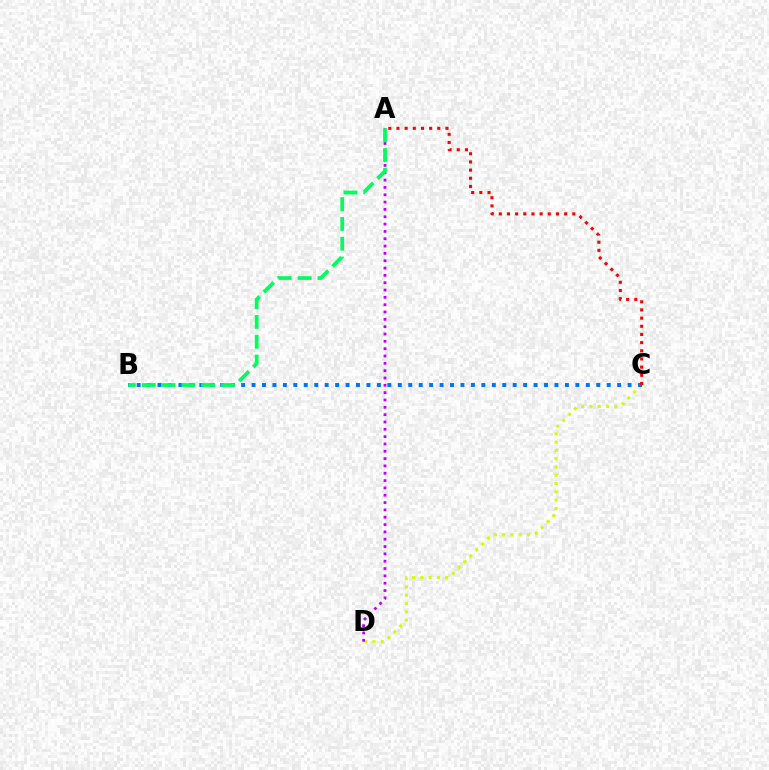{('C', 'D'): [{'color': '#d1ff00', 'line_style': 'dotted', 'thickness': 2.25}], ('A', 'D'): [{'color': '#b900ff', 'line_style': 'dotted', 'thickness': 1.99}], ('B', 'C'): [{'color': '#0074ff', 'line_style': 'dotted', 'thickness': 2.84}], ('A', 'C'): [{'color': '#ff0000', 'line_style': 'dotted', 'thickness': 2.22}], ('A', 'B'): [{'color': '#00ff5c', 'line_style': 'dashed', 'thickness': 2.69}]}